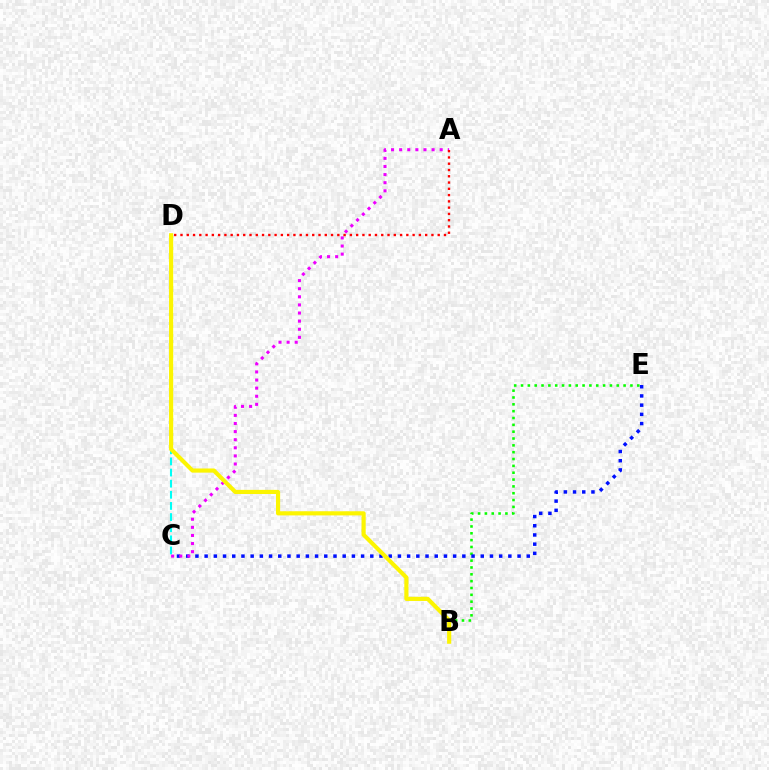{('B', 'E'): [{'color': '#08ff00', 'line_style': 'dotted', 'thickness': 1.86}], ('C', 'D'): [{'color': '#00fff6', 'line_style': 'dashed', 'thickness': 1.51}], ('C', 'E'): [{'color': '#0010ff', 'line_style': 'dotted', 'thickness': 2.5}], ('A', 'C'): [{'color': '#ee00ff', 'line_style': 'dotted', 'thickness': 2.2}], ('A', 'D'): [{'color': '#ff0000', 'line_style': 'dotted', 'thickness': 1.7}], ('B', 'D'): [{'color': '#fcf500', 'line_style': 'solid', 'thickness': 2.99}]}